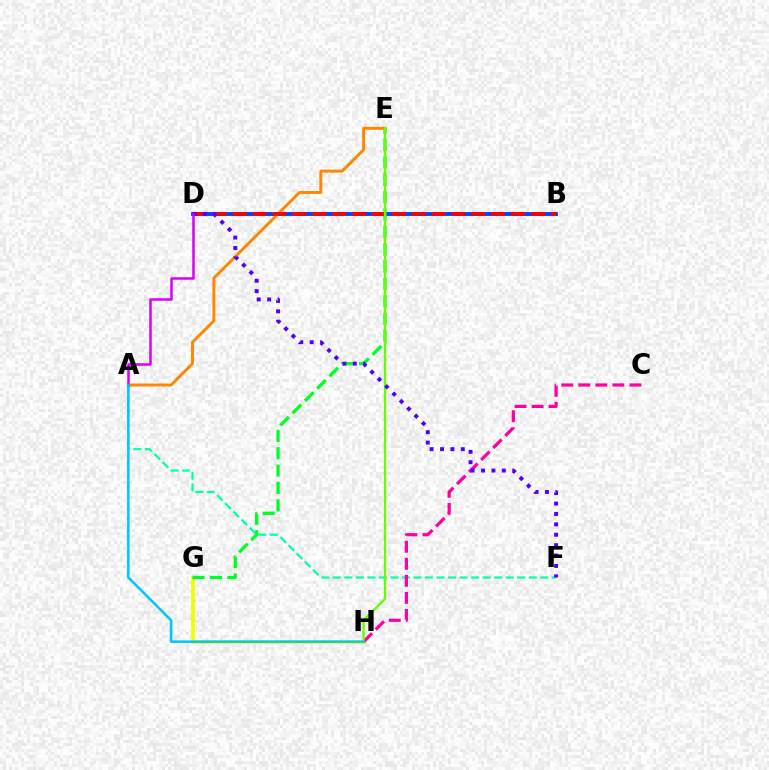{('A', 'F'): [{'color': '#00ffaf', 'line_style': 'dashed', 'thickness': 1.57}], ('G', 'H'): [{'color': '#eeff00', 'line_style': 'solid', 'thickness': 2.65}], ('B', 'D'): [{'color': '#003fff', 'line_style': 'solid', 'thickness': 2.77}, {'color': '#ff0000', 'line_style': 'dashed', 'thickness': 2.7}], ('E', 'G'): [{'color': '#00ff27', 'line_style': 'dashed', 'thickness': 2.36}], ('A', 'E'): [{'color': '#ff8800', 'line_style': 'solid', 'thickness': 2.13}], ('C', 'H'): [{'color': '#ff00a0', 'line_style': 'dashed', 'thickness': 2.31}], ('E', 'H'): [{'color': '#66ff00', 'line_style': 'solid', 'thickness': 1.68}], ('D', 'F'): [{'color': '#4f00ff', 'line_style': 'dotted', 'thickness': 2.83}], ('A', 'D'): [{'color': '#d600ff', 'line_style': 'solid', 'thickness': 1.82}], ('A', 'H'): [{'color': '#00c7ff', 'line_style': 'solid', 'thickness': 1.83}]}